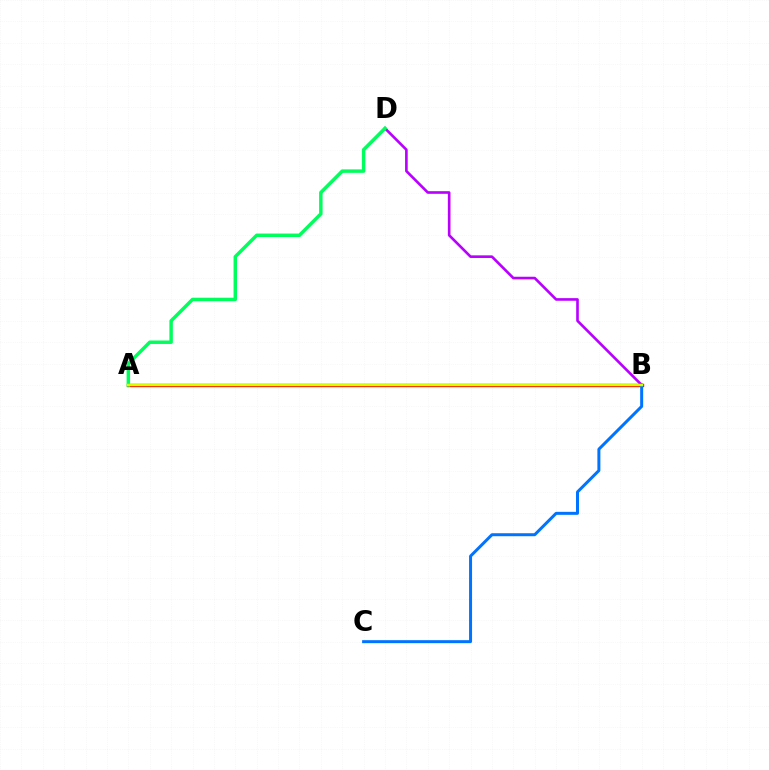{('A', 'B'): [{'color': '#ff0000', 'line_style': 'solid', 'thickness': 2.4}, {'color': '#d1ff00', 'line_style': 'solid', 'thickness': 1.76}], ('B', 'D'): [{'color': '#b900ff', 'line_style': 'solid', 'thickness': 1.9}], ('B', 'C'): [{'color': '#0074ff', 'line_style': 'solid', 'thickness': 2.16}], ('A', 'D'): [{'color': '#00ff5c', 'line_style': 'solid', 'thickness': 2.49}]}